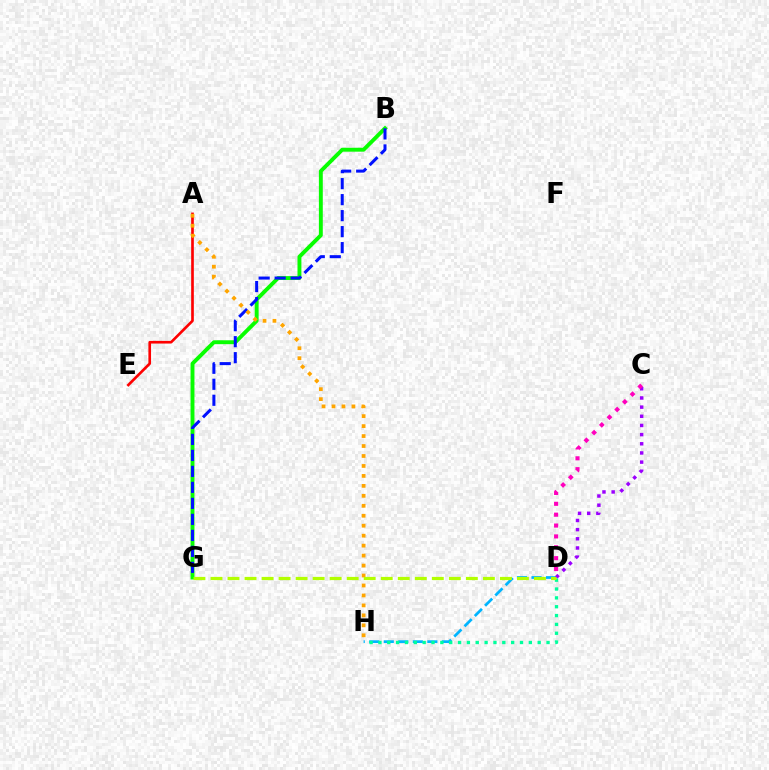{('B', 'G'): [{'color': '#08ff00', 'line_style': 'solid', 'thickness': 2.81}, {'color': '#0010ff', 'line_style': 'dashed', 'thickness': 2.17}], ('D', 'H'): [{'color': '#00b5ff', 'line_style': 'dashed', 'thickness': 1.97}, {'color': '#00ff9d', 'line_style': 'dotted', 'thickness': 2.4}], ('C', 'D'): [{'color': '#9b00ff', 'line_style': 'dotted', 'thickness': 2.49}, {'color': '#ff00bd', 'line_style': 'dotted', 'thickness': 2.95}], ('A', 'E'): [{'color': '#ff0000', 'line_style': 'solid', 'thickness': 1.91}], ('A', 'H'): [{'color': '#ffa500', 'line_style': 'dotted', 'thickness': 2.71}], ('D', 'G'): [{'color': '#b3ff00', 'line_style': 'dashed', 'thickness': 2.31}]}